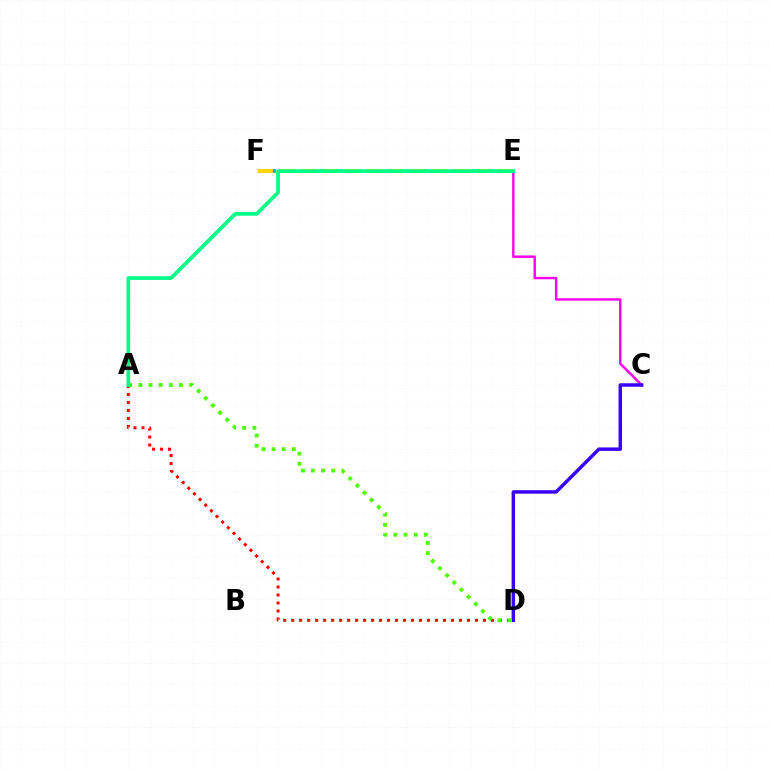{('E', 'F'): [{'color': '#009eff', 'line_style': 'dotted', 'thickness': 2.58}, {'color': '#ffd500', 'line_style': 'dashed', 'thickness': 2.97}], ('C', 'E'): [{'color': '#ff00ed', 'line_style': 'solid', 'thickness': 1.74}], ('C', 'D'): [{'color': '#3700ff', 'line_style': 'solid', 'thickness': 2.49}], ('A', 'D'): [{'color': '#ff0000', 'line_style': 'dotted', 'thickness': 2.17}, {'color': '#4fff00', 'line_style': 'dotted', 'thickness': 2.75}], ('A', 'E'): [{'color': '#00ff86', 'line_style': 'solid', 'thickness': 2.69}]}